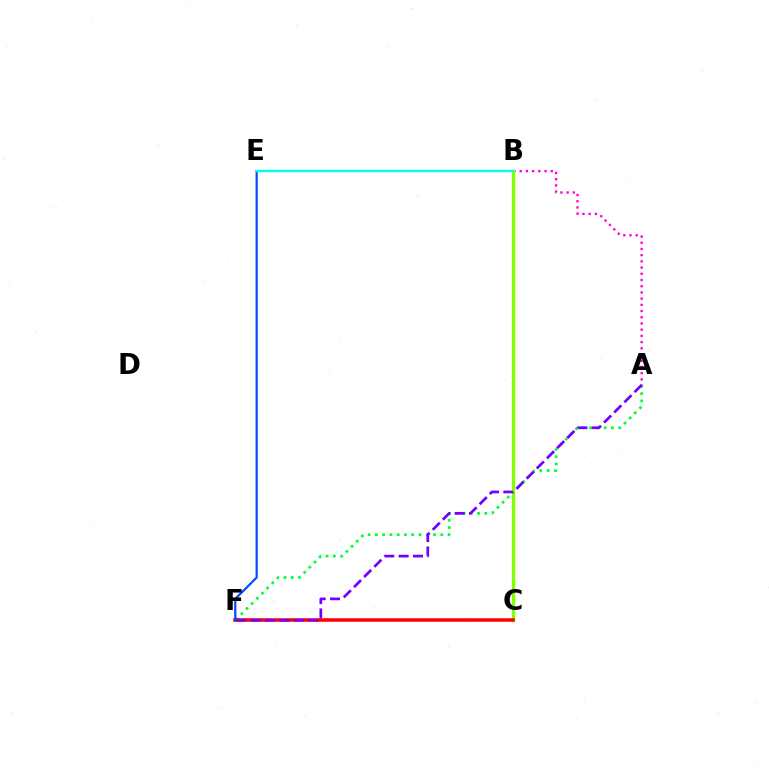{('A', 'F'): [{'color': '#00ff39', 'line_style': 'dotted', 'thickness': 1.98}, {'color': '#7200ff', 'line_style': 'dashed', 'thickness': 1.95}], ('A', 'B'): [{'color': '#ff00cf', 'line_style': 'dotted', 'thickness': 1.69}], ('C', 'F'): [{'color': '#ffbd00', 'line_style': 'dashed', 'thickness': 1.53}, {'color': '#ff0000', 'line_style': 'solid', 'thickness': 2.52}], ('B', 'C'): [{'color': '#84ff00', 'line_style': 'solid', 'thickness': 2.39}], ('E', 'F'): [{'color': '#004bff', 'line_style': 'solid', 'thickness': 1.59}], ('B', 'E'): [{'color': '#00fff6', 'line_style': 'solid', 'thickness': 1.7}]}